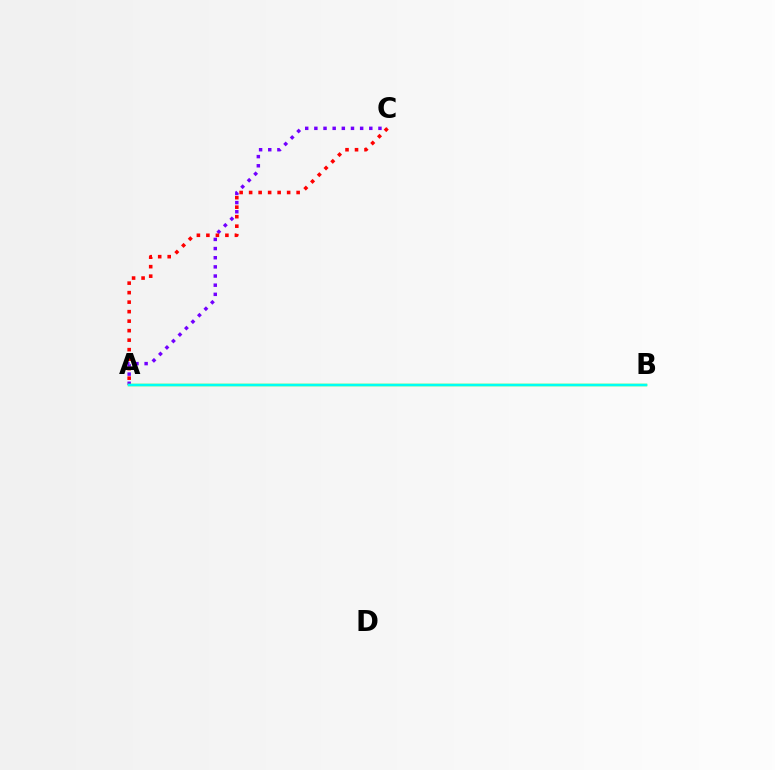{('A', 'C'): [{'color': '#7200ff', 'line_style': 'dotted', 'thickness': 2.49}, {'color': '#ff0000', 'line_style': 'dotted', 'thickness': 2.58}], ('A', 'B'): [{'color': '#84ff00', 'line_style': 'solid', 'thickness': 1.78}, {'color': '#00fff6', 'line_style': 'solid', 'thickness': 1.77}]}